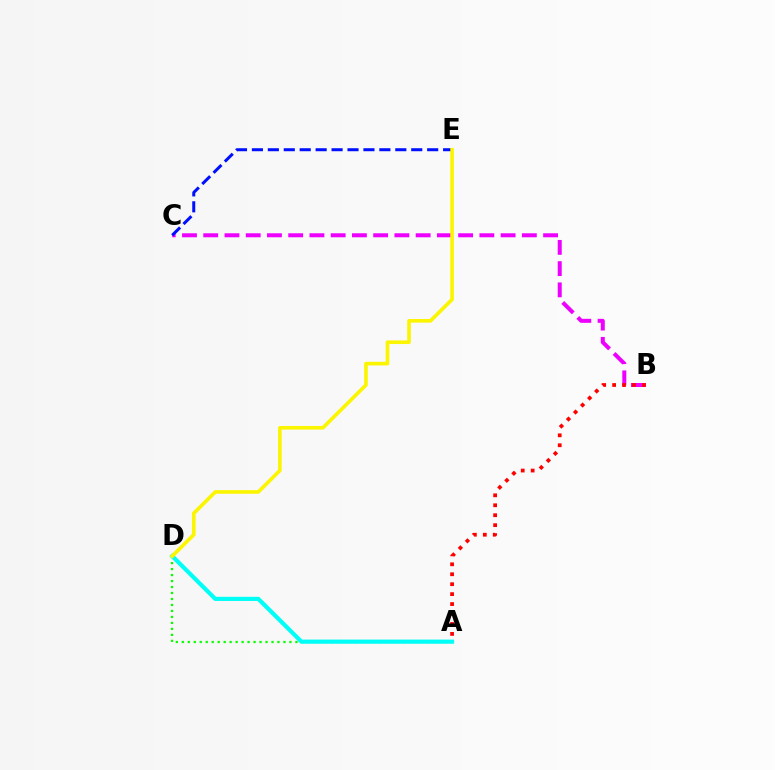{('B', 'C'): [{'color': '#ee00ff', 'line_style': 'dashed', 'thickness': 2.89}], ('A', 'D'): [{'color': '#08ff00', 'line_style': 'dotted', 'thickness': 1.62}, {'color': '#00fff6', 'line_style': 'solid', 'thickness': 2.99}], ('A', 'B'): [{'color': '#ff0000', 'line_style': 'dotted', 'thickness': 2.7}], ('C', 'E'): [{'color': '#0010ff', 'line_style': 'dashed', 'thickness': 2.16}], ('D', 'E'): [{'color': '#fcf500', 'line_style': 'solid', 'thickness': 2.61}]}